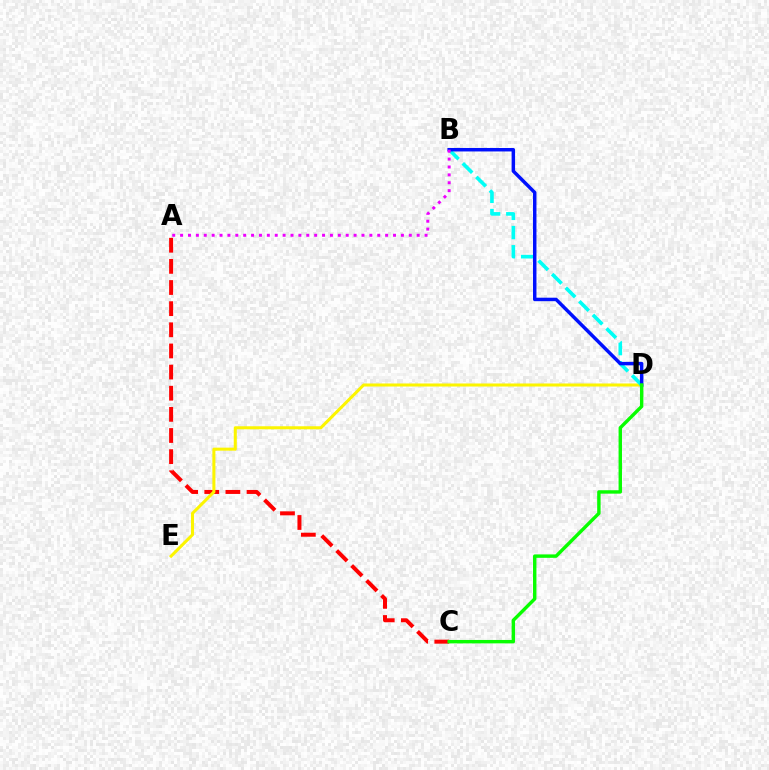{('A', 'C'): [{'color': '#ff0000', 'line_style': 'dashed', 'thickness': 2.87}], ('D', 'E'): [{'color': '#fcf500', 'line_style': 'solid', 'thickness': 2.19}], ('B', 'D'): [{'color': '#00fff6', 'line_style': 'dashed', 'thickness': 2.61}, {'color': '#0010ff', 'line_style': 'solid', 'thickness': 2.5}], ('A', 'B'): [{'color': '#ee00ff', 'line_style': 'dotted', 'thickness': 2.14}], ('C', 'D'): [{'color': '#08ff00', 'line_style': 'solid', 'thickness': 2.46}]}